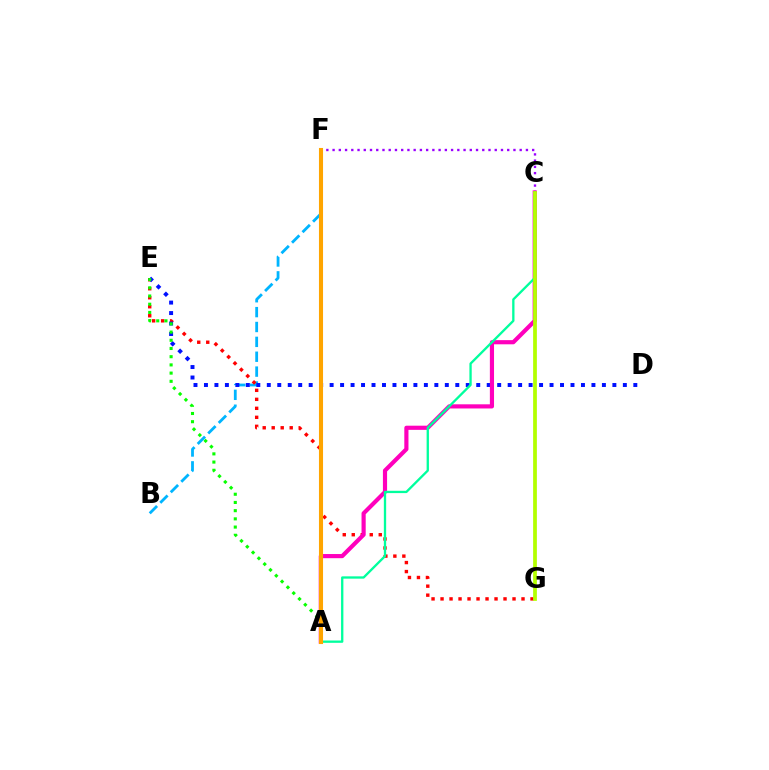{('C', 'F'): [{'color': '#9b00ff', 'line_style': 'dotted', 'thickness': 1.69}], ('B', 'F'): [{'color': '#00b5ff', 'line_style': 'dashed', 'thickness': 2.02}], ('E', 'G'): [{'color': '#ff0000', 'line_style': 'dotted', 'thickness': 2.44}], ('D', 'E'): [{'color': '#0010ff', 'line_style': 'dotted', 'thickness': 2.85}], ('A', 'C'): [{'color': '#ff00bd', 'line_style': 'solid', 'thickness': 3.0}, {'color': '#00ff9d', 'line_style': 'solid', 'thickness': 1.67}], ('A', 'E'): [{'color': '#08ff00', 'line_style': 'dotted', 'thickness': 2.23}], ('A', 'F'): [{'color': '#ffa500', 'line_style': 'solid', 'thickness': 2.94}], ('C', 'G'): [{'color': '#b3ff00', 'line_style': 'solid', 'thickness': 2.7}]}